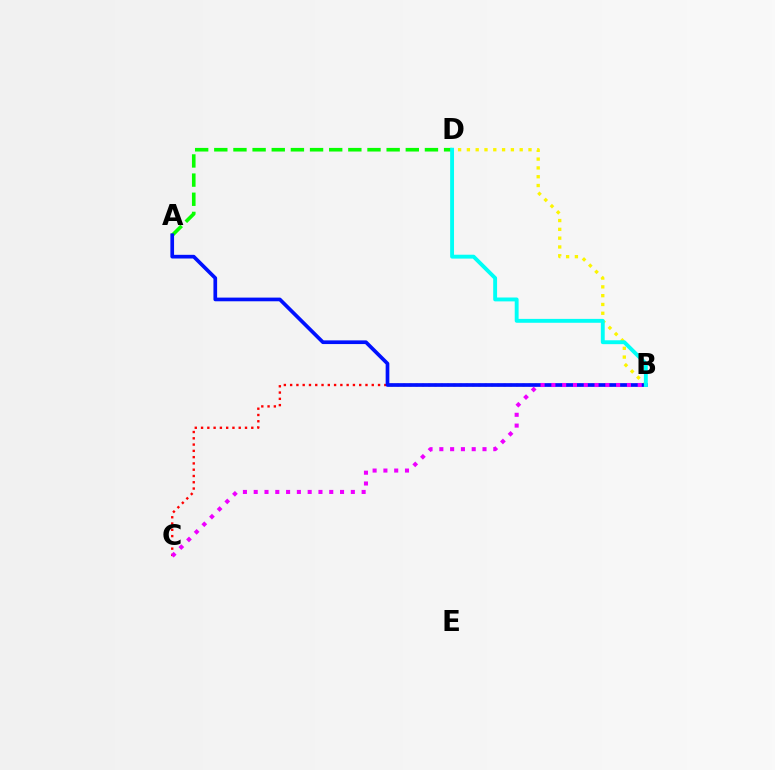{('B', 'D'): [{'color': '#fcf500', 'line_style': 'dotted', 'thickness': 2.39}, {'color': '#00fff6', 'line_style': 'solid', 'thickness': 2.79}], ('A', 'D'): [{'color': '#08ff00', 'line_style': 'dashed', 'thickness': 2.6}], ('B', 'C'): [{'color': '#ff0000', 'line_style': 'dotted', 'thickness': 1.71}, {'color': '#ee00ff', 'line_style': 'dotted', 'thickness': 2.93}], ('A', 'B'): [{'color': '#0010ff', 'line_style': 'solid', 'thickness': 2.65}]}